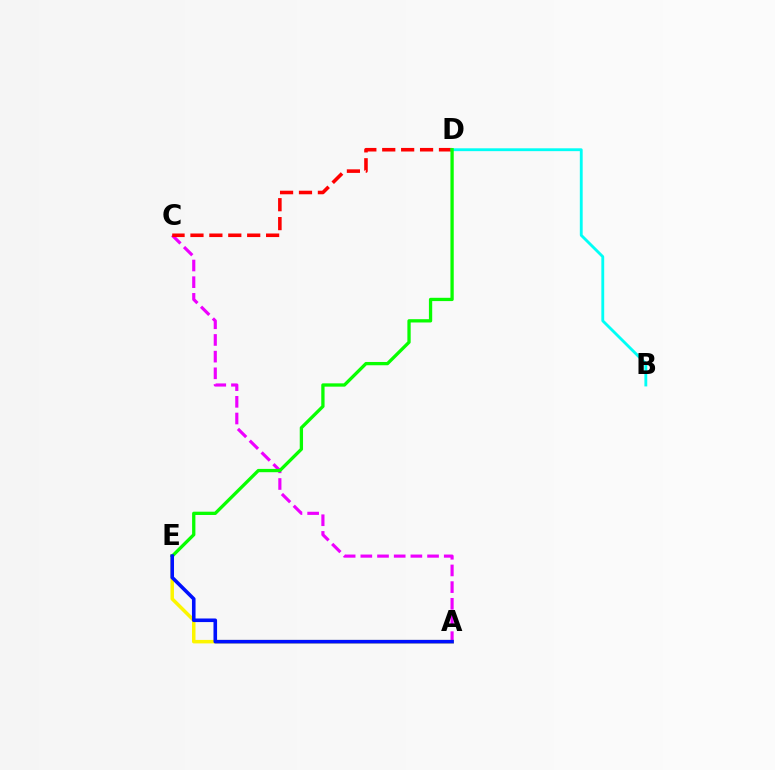{('A', 'C'): [{'color': '#ee00ff', 'line_style': 'dashed', 'thickness': 2.27}], ('A', 'E'): [{'color': '#fcf500', 'line_style': 'solid', 'thickness': 2.52}, {'color': '#0010ff', 'line_style': 'solid', 'thickness': 2.58}], ('C', 'D'): [{'color': '#ff0000', 'line_style': 'dashed', 'thickness': 2.57}], ('B', 'D'): [{'color': '#00fff6', 'line_style': 'solid', 'thickness': 2.05}], ('D', 'E'): [{'color': '#08ff00', 'line_style': 'solid', 'thickness': 2.37}]}